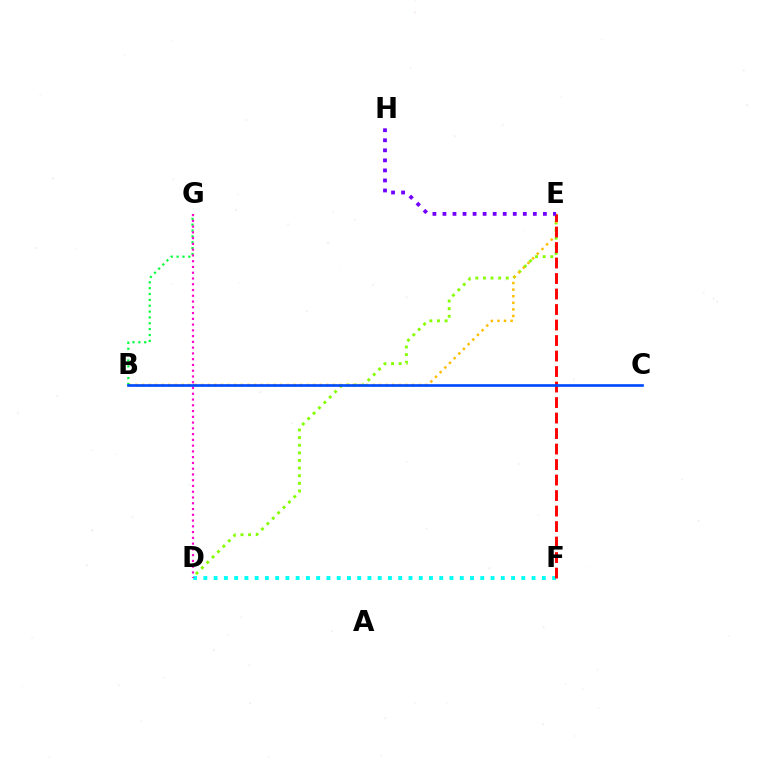{('D', 'E'): [{'color': '#84ff00', 'line_style': 'dotted', 'thickness': 2.07}], ('B', 'E'): [{'color': '#ffbd00', 'line_style': 'dotted', 'thickness': 1.79}], ('B', 'G'): [{'color': '#00ff39', 'line_style': 'dotted', 'thickness': 1.59}], ('D', 'F'): [{'color': '#00fff6', 'line_style': 'dotted', 'thickness': 2.79}], ('E', 'F'): [{'color': '#ff0000', 'line_style': 'dashed', 'thickness': 2.11}], ('D', 'G'): [{'color': '#ff00cf', 'line_style': 'dotted', 'thickness': 1.57}], ('B', 'C'): [{'color': '#004bff', 'line_style': 'solid', 'thickness': 1.92}], ('E', 'H'): [{'color': '#7200ff', 'line_style': 'dotted', 'thickness': 2.73}]}